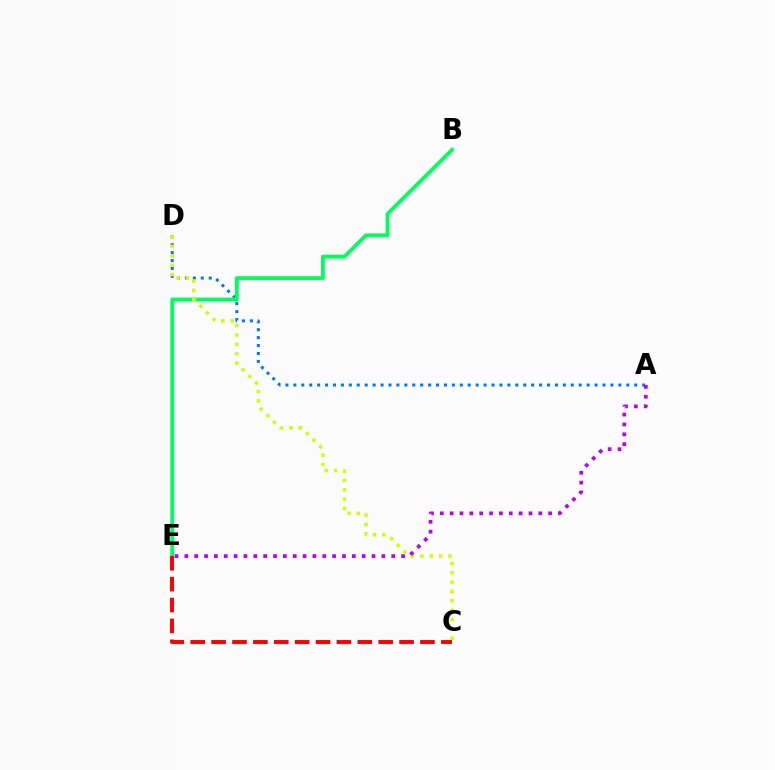{('A', 'D'): [{'color': '#0074ff', 'line_style': 'dotted', 'thickness': 2.15}], ('B', 'E'): [{'color': '#00ff5c', 'line_style': 'solid', 'thickness': 2.74}], ('C', 'D'): [{'color': '#d1ff00', 'line_style': 'dotted', 'thickness': 2.55}], ('A', 'E'): [{'color': '#b900ff', 'line_style': 'dotted', 'thickness': 2.68}], ('C', 'E'): [{'color': '#ff0000', 'line_style': 'dashed', 'thickness': 2.84}]}